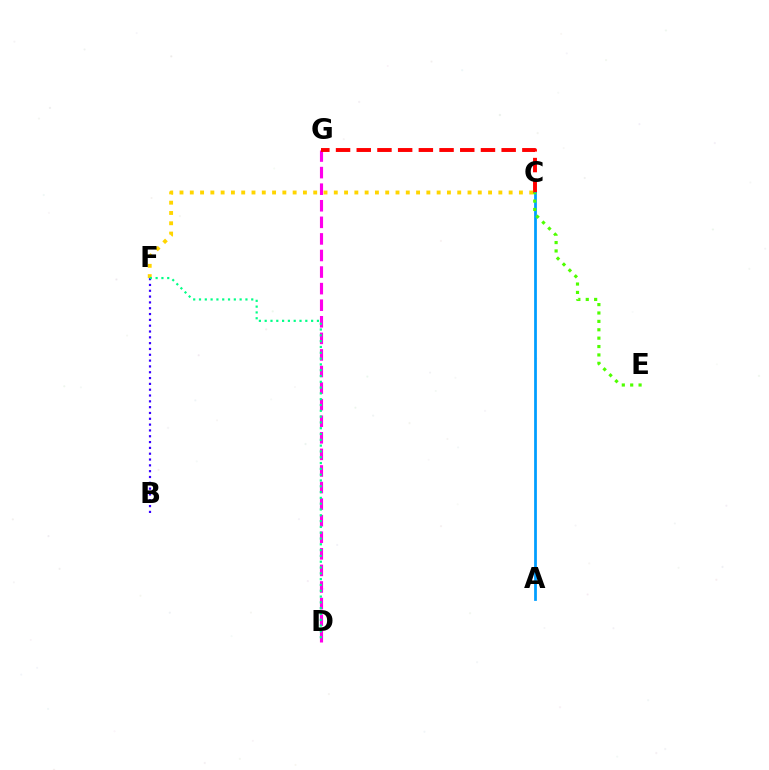{('D', 'G'): [{'color': '#ff00ed', 'line_style': 'dashed', 'thickness': 2.25}], ('C', 'G'): [{'color': '#ff0000', 'line_style': 'dashed', 'thickness': 2.81}], ('B', 'F'): [{'color': '#3700ff', 'line_style': 'dotted', 'thickness': 1.58}], ('C', 'F'): [{'color': '#ffd500', 'line_style': 'dotted', 'thickness': 2.79}], ('A', 'C'): [{'color': '#009eff', 'line_style': 'solid', 'thickness': 1.99}], ('D', 'F'): [{'color': '#00ff86', 'line_style': 'dotted', 'thickness': 1.58}], ('C', 'E'): [{'color': '#4fff00', 'line_style': 'dotted', 'thickness': 2.28}]}